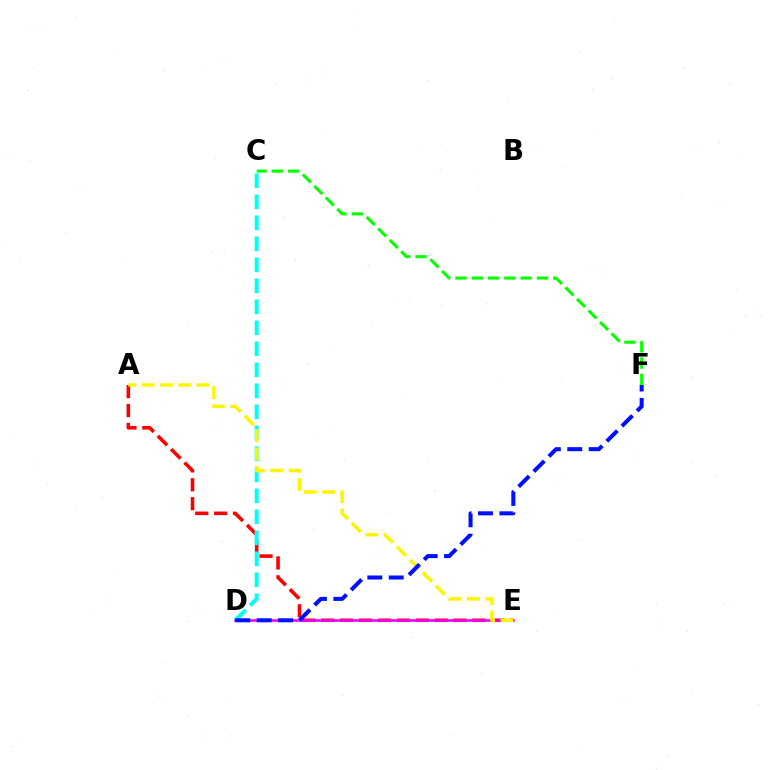{('A', 'E'): [{'color': '#ff0000', 'line_style': 'dashed', 'thickness': 2.57}, {'color': '#fcf500', 'line_style': 'dashed', 'thickness': 2.49}], ('D', 'E'): [{'color': '#ee00ff', 'line_style': 'solid', 'thickness': 1.84}], ('C', 'F'): [{'color': '#08ff00', 'line_style': 'dashed', 'thickness': 2.21}], ('C', 'D'): [{'color': '#00fff6', 'line_style': 'dashed', 'thickness': 2.85}], ('D', 'F'): [{'color': '#0010ff', 'line_style': 'dashed', 'thickness': 2.91}]}